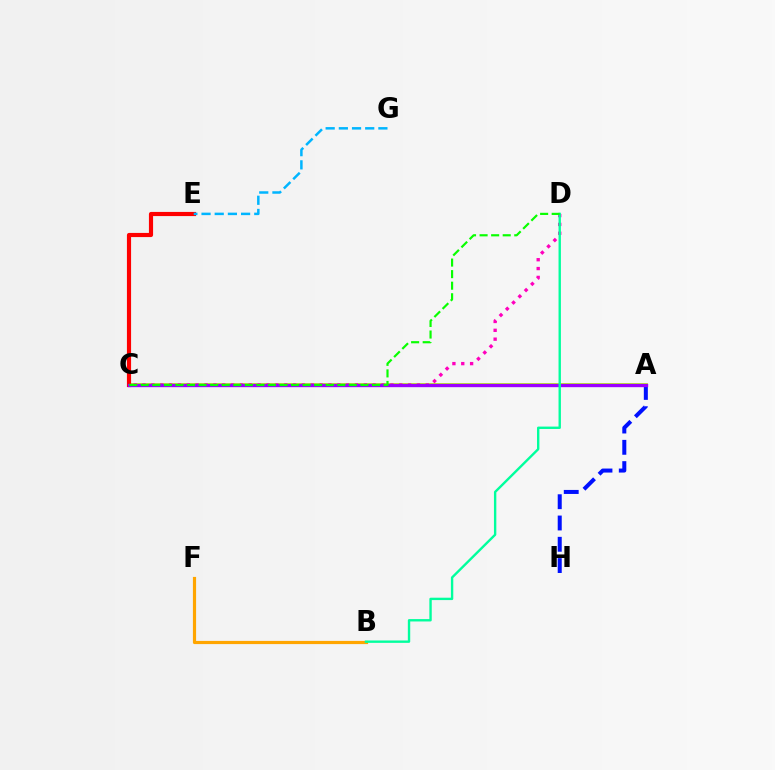{('A', 'C'): [{'color': '#b3ff00', 'line_style': 'solid', 'thickness': 2.69}, {'color': '#9b00ff', 'line_style': 'solid', 'thickness': 2.41}], ('C', 'E'): [{'color': '#ff0000', 'line_style': 'solid', 'thickness': 2.99}], ('E', 'G'): [{'color': '#00b5ff', 'line_style': 'dashed', 'thickness': 1.79}], ('A', 'H'): [{'color': '#0010ff', 'line_style': 'dashed', 'thickness': 2.89}], ('C', 'D'): [{'color': '#ff00bd', 'line_style': 'dotted', 'thickness': 2.4}, {'color': '#08ff00', 'line_style': 'dashed', 'thickness': 1.57}], ('B', 'F'): [{'color': '#ffa500', 'line_style': 'solid', 'thickness': 2.29}], ('B', 'D'): [{'color': '#00ff9d', 'line_style': 'solid', 'thickness': 1.71}]}